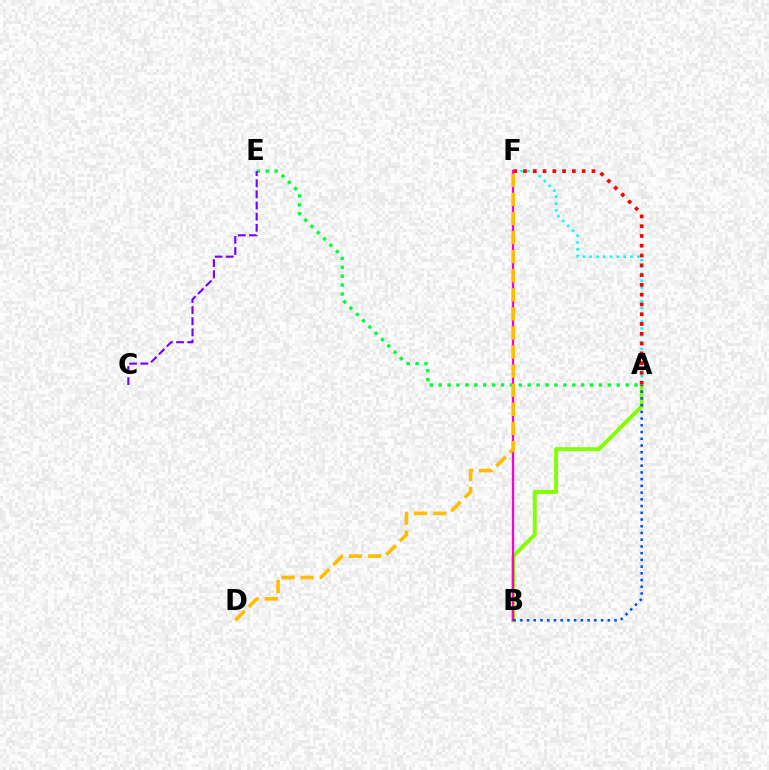{('A', 'B'): [{'color': '#84ff00', 'line_style': 'solid', 'thickness': 2.83}, {'color': '#004bff', 'line_style': 'dotted', 'thickness': 1.83}], ('A', 'E'): [{'color': '#00ff39', 'line_style': 'dotted', 'thickness': 2.42}], ('A', 'F'): [{'color': '#00fff6', 'line_style': 'dotted', 'thickness': 1.85}, {'color': '#ff0000', 'line_style': 'dotted', 'thickness': 2.66}], ('C', 'E'): [{'color': '#7200ff', 'line_style': 'dashed', 'thickness': 1.52}], ('B', 'F'): [{'color': '#ff00cf', 'line_style': 'solid', 'thickness': 1.64}], ('D', 'F'): [{'color': '#ffbd00', 'line_style': 'dashed', 'thickness': 2.59}]}